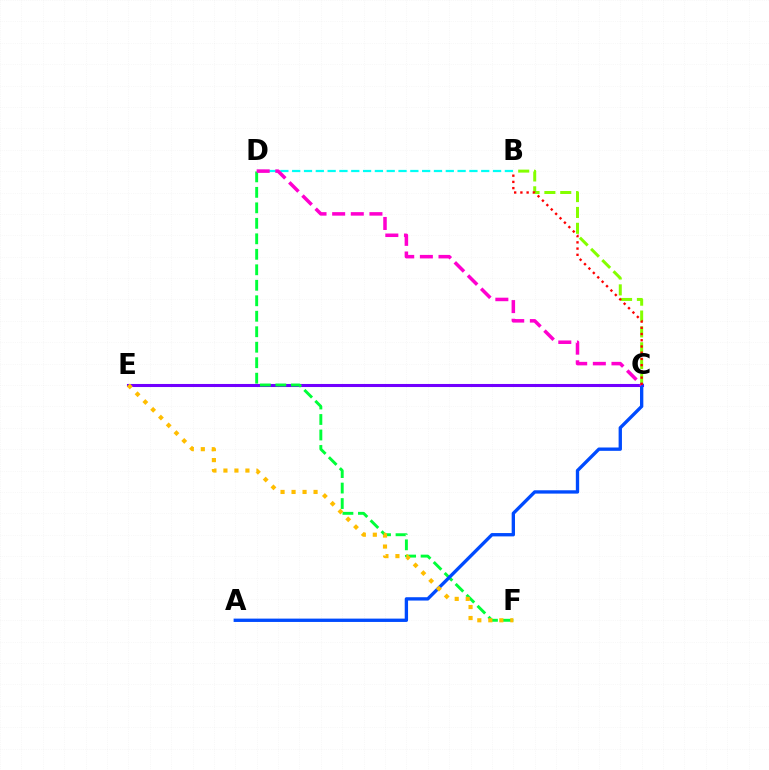{('C', 'E'): [{'color': '#7200ff', 'line_style': 'solid', 'thickness': 2.2}], ('B', 'C'): [{'color': '#84ff00', 'line_style': 'dashed', 'thickness': 2.15}, {'color': '#ff0000', 'line_style': 'dotted', 'thickness': 1.69}], ('D', 'F'): [{'color': '#00ff39', 'line_style': 'dashed', 'thickness': 2.1}], ('A', 'C'): [{'color': '#004bff', 'line_style': 'solid', 'thickness': 2.4}], ('B', 'D'): [{'color': '#00fff6', 'line_style': 'dashed', 'thickness': 1.61}], ('C', 'D'): [{'color': '#ff00cf', 'line_style': 'dashed', 'thickness': 2.53}], ('E', 'F'): [{'color': '#ffbd00', 'line_style': 'dotted', 'thickness': 2.99}]}